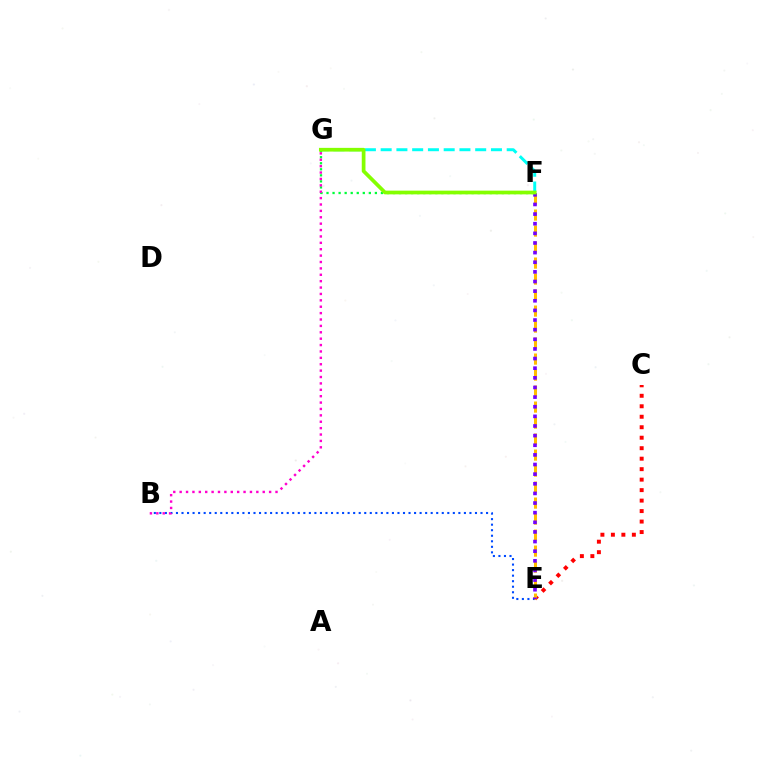{('F', 'G'): [{'color': '#00fff6', 'line_style': 'dashed', 'thickness': 2.14}, {'color': '#00ff39', 'line_style': 'dotted', 'thickness': 1.64}, {'color': '#84ff00', 'line_style': 'solid', 'thickness': 2.67}], ('B', 'E'): [{'color': '#004bff', 'line_style': 'dotted', 'thickness': 1.5}], ('C', 'E'): [{'color': '#ff0000', 'line_style': 'dotted', 'thickness': 2.85}], ('E', 'F'): [{'color': '#ffbd00', 'line_style': 'dashed', 'thickness': 2.17}, {'color': '#7200ff', 'line_style': 'dotted', 'thickness': 2.62}], ('B', 'G'): [{'color': '#ff00cf', 'line_style': 'dotted', 'thickness': 1.74}]}